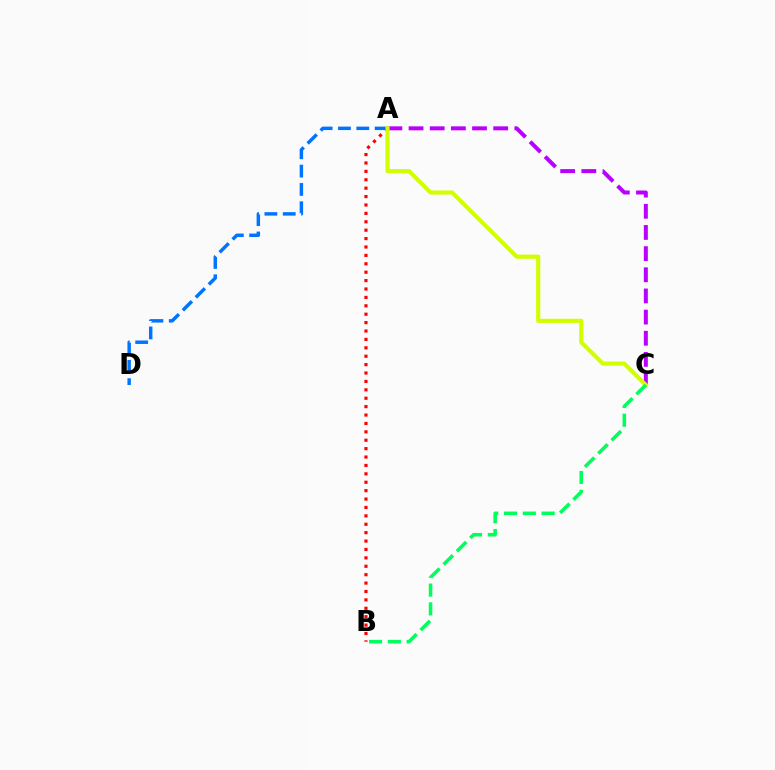{('A', 'D'): [{'color': '#0074ff', 'line_style': 'dashed', 'thickness': 2.49}], ('A', 'B'): [{'color': '#ff0000', 'line_style': 'dotted', 'thickness': 2.28}], ('A', 'C'): [{'color': '#b900ff', 'line_style': 'dashed', 'thickness': 2.87}, {'color': '#d1ff00', 'line_style': 'solid', 'thickness': 2.98}], ('B', 'C'): [{'color': '#00ff5c', 'line_style': 'dashed', 'thickness': 2.55}]}